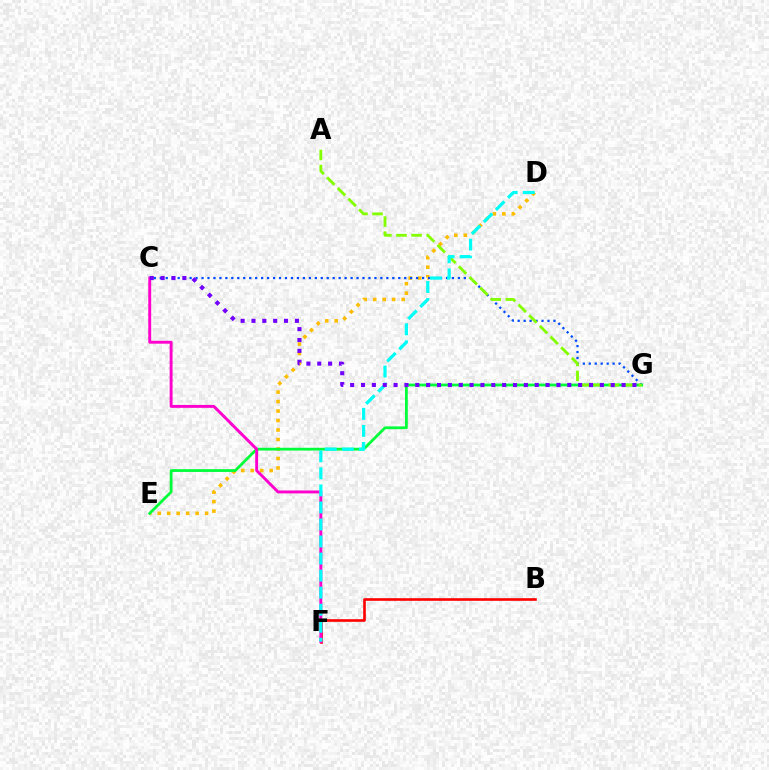{('D', 'E'): [{'color': '#ffbd00', 'line_style': 'dotted', 'thickness': 2.58}], ('B', 'F'): [{'color': '#ff0000', 'line_style': 'solid', 'thickness': 1.89}], ('C', 'G'): [{'color': '#004bff', 'line_style': 'dotted', 'thickness': 1.62}, {'color': '#7200ff', 'line_style': 'dotted', 'thickness': 2.95}], ('E', 'G'): [{'color': '#00ff39', 'line_style': 'solid', 'thickness': 2.0}], ('A', 'G'): [{'color': '#84ff00', 'line_style': 'dashed', 'thickness': 2.05}], ('C', 'F'): [{'color': '#ff00cf', 'line_style': 'solid', 'thickness': 2.1}], ('D', 'F'): [{'color': '#00fff6', 'line_style': 'dashed', 'thickness': 2.32}]}